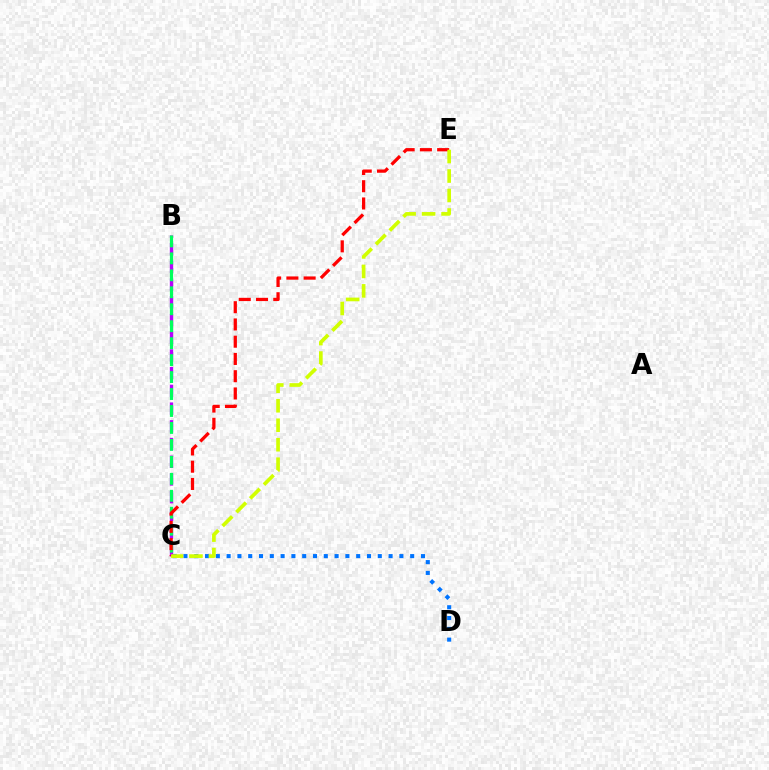{('C', 'D'): [{'color': '#0074ff', 'line_style': 'dotted', 'thickness': 2.93}], ('B', 'C'): [{'color': '#b900ff', 'line_style': 'dashed', 'thickness': 2.41}, {'color': '#00ff5c', 'line_style': 'dashed', 'thickness': 2.3}], ('C', 'E'): [{'color': '#ff0000', 'line_style': 'dashed', 'thickness': 2.34}, {'color': '#d1ff00', 'line_style': 'dashed', 'thickness': 2.65}]}